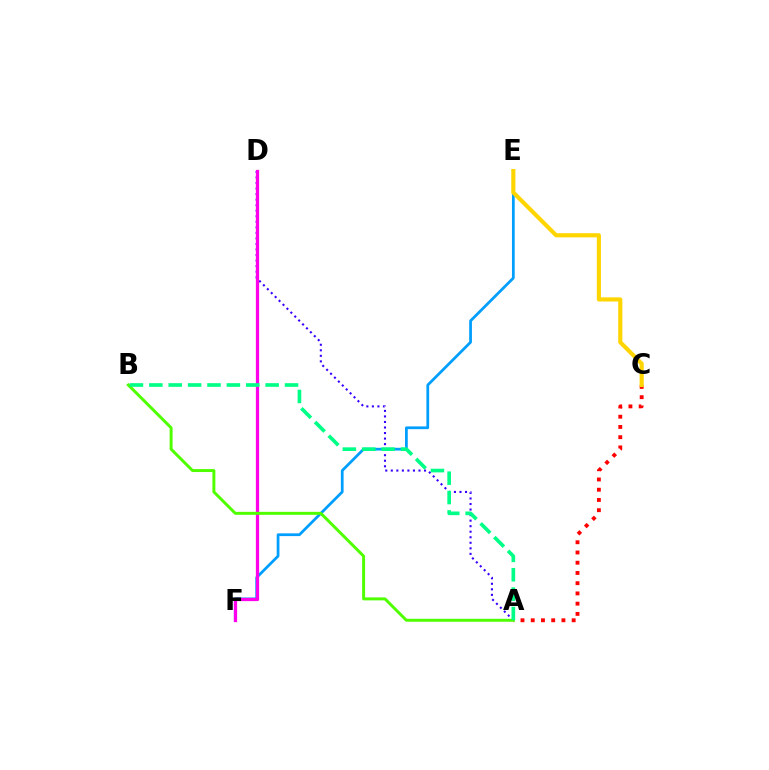{('A', 'C'): [{'color': '#ff0000', 'line_style': 'dotted', 'thickness': 2.78}], ('A', 'D'): [{'color': '#3700ff', 'line_style': 'dotted', 'thickness': 1.5}], ('E', 'F'): [{'color': '#009eff', 'line_style': 'solid', 'thickness': 1.98}], ('D', 'F'): [{'color': '#ff00ed', 'line_style': 'solid', 'thickness': 2.34}], ('C', 'E'): [{'color': '#ffd500', 'line_style': 'solid', 'thickness': 2.97}], ('A', 'B'): [{'color': '#4fff00', 'line_style': 'solid', 'thickness': 2.13}, {'color': '#00ff86', 'line_style': 'dashed', 'thickness': 2.63}]}